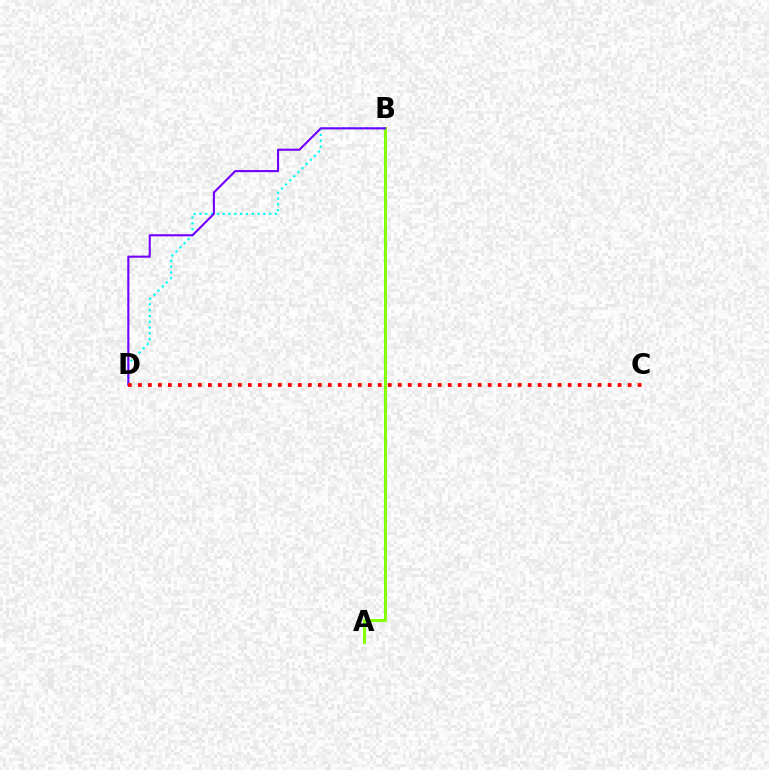{('A', 'B'): [{'color': '#84ff00', 'line_style': 'solid', 'thickness': 2.15}], ('B', 'D'): [{'color': '#00fff6', 'line_style': 'dotted', 'thickness': 1.58}, {'color': '#7200ff', 'line_style': 'solid', 'thickness': 1.51}], ('C', 'D'): [{'color': '#ff0000', 'line_style': 'dotted', 'thickness': 2.72}]}